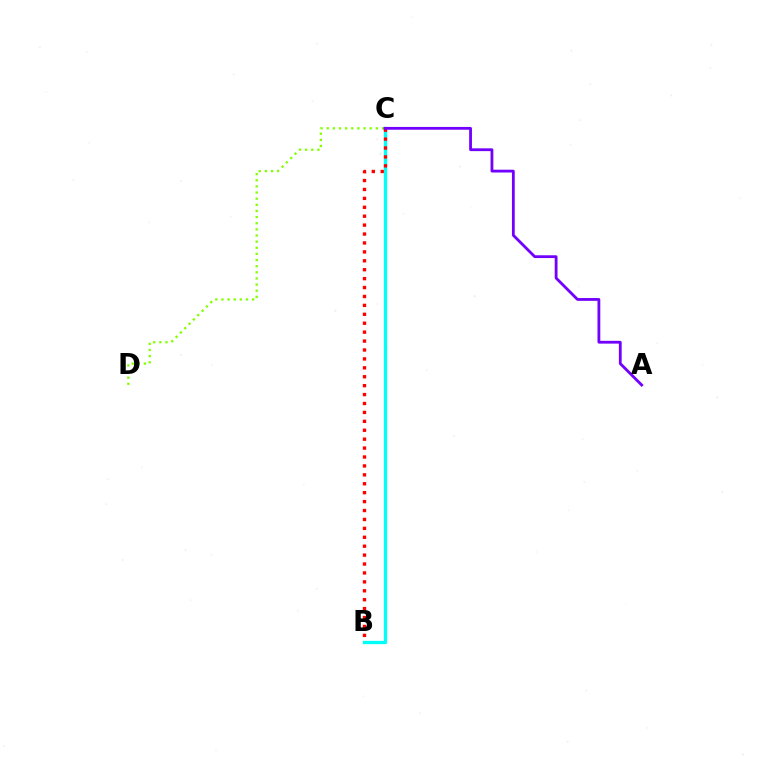{('C', 'D'): [{'color': '#84ff00', 'line_style': 'dotted', 'thickness': 1.67}], ('B', 'C'): [{'color': '#00fff6', 'line_style': 'solid', 'thickness': 2.38}, {'color': '#ff0000', 'line_style': 'dotted', 'thickness': 2.42}], ('A', 'C'): [{'color': '#7200ff', 'line_style': 'solid', 'thickness': 2.01}]}